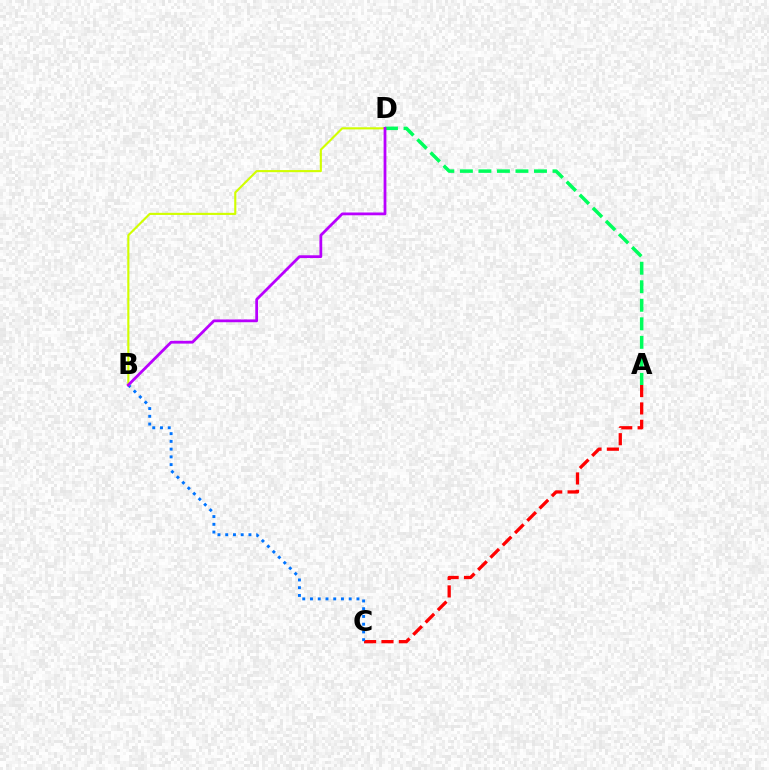{('A', 'C'): [{'color': '#ff0000', 'line_style': 'dashed', 'thickness': 2.36}], ('A', 'D'): [{'color': '#00ff5c', 'line_style': 'dashed', 'thickness': 2.52}], ('B', 'C'): [{'color': '#0074ff', 'line_style': 'dotted', 'thickness': 2.1}], ('B', 'D'): [{'color': '#d1ff00', 'line_style': 'solid', 'thickness': 1.53}, {'color': '#b900ff', 'line_style': 'solid', 'thickness': 2.0}]}